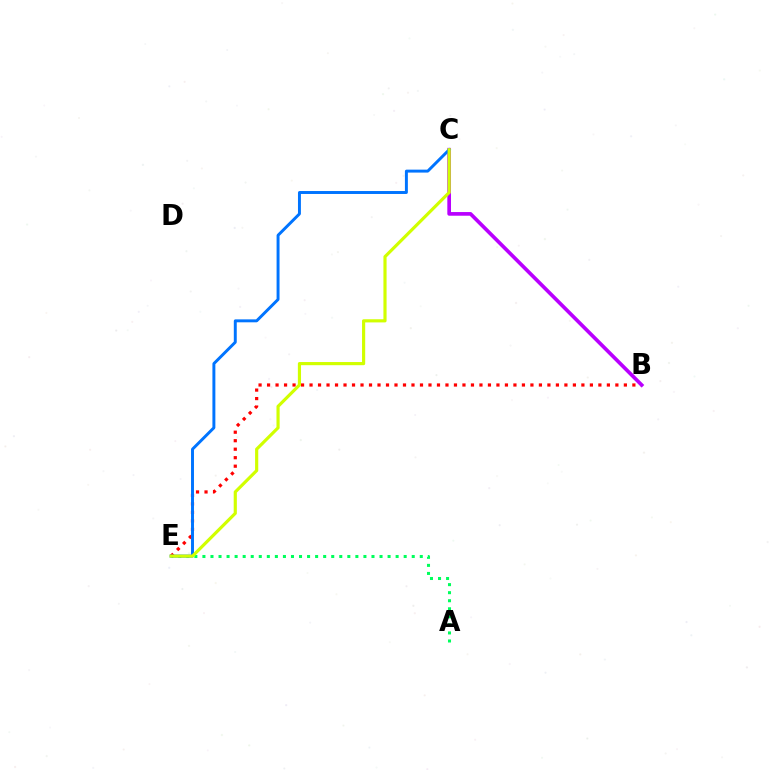{('A', 'E'): [{'color': '#00ff5c', 'line_style': 'dotted', 'thickness': 2.19}], ('B', 'E'): [{'color': '#ff0000', 'line_style': 'dotted', 'thickness': 2.31}], ('B', 'C'): [{'color': '#b900ff', 'line_style': 'solid', 'thickness': 2.65}], ('C', 'E'): [{'color': '#0074ff', 'line_style': 'solid', 'thickness': 2.12}, {'color': '#d1ff00', 'line_style': 'solid', 'thickness': 2.28}]}